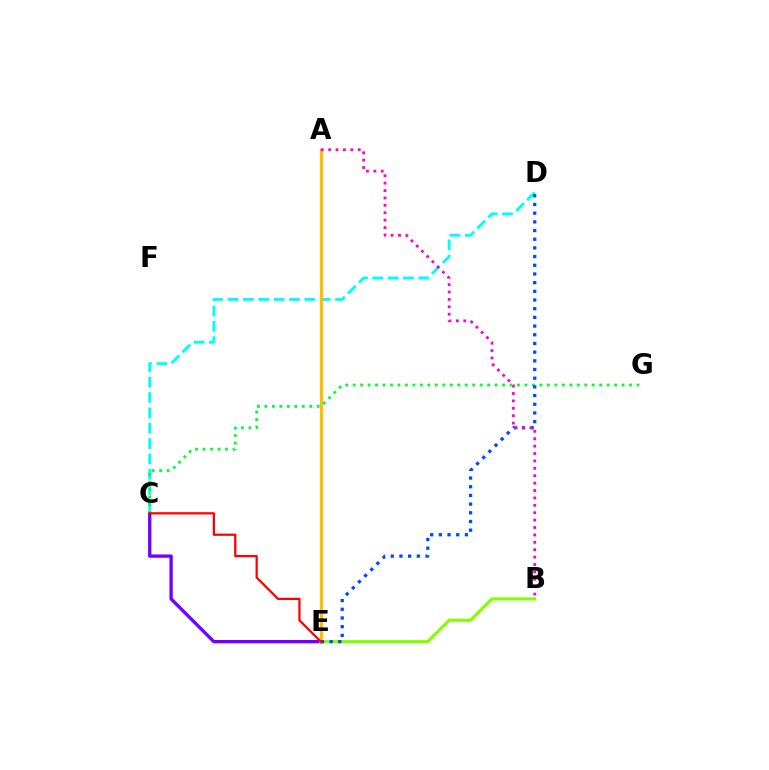{('C', 'E'): [{'color': '#7200ff', 'line_style': 'solid', 'thickness': 2.4}, {'color': '#ff0000', 'line_style': 'solid', 'thickness': 1.62}], ('B', 'E'): [{'color': '#84ff00', 'line_style': 'solid', 'thickness': 2.25}], ('C', 'D'): [{'color': '#00fff6', 'line_style': 'dashed', 'thickness': 2.09}], ('A', 'E'): [{'color': '#ffbd00', 'line_style': 'solid', 'thickness': 2.29}], ('C', 'G'): [{'color': '#00ff39', 'line_style': 'dotted', 'thickness': 2.03}], ('D', 'E'): [{'color': '#004bff', 'line_style': 'dotted', 'thickness': 2.36}], ('A', 'B'): [{'color': '#ff00cf', 'line_style': 'dotted', 'thickness': 2.01}]}